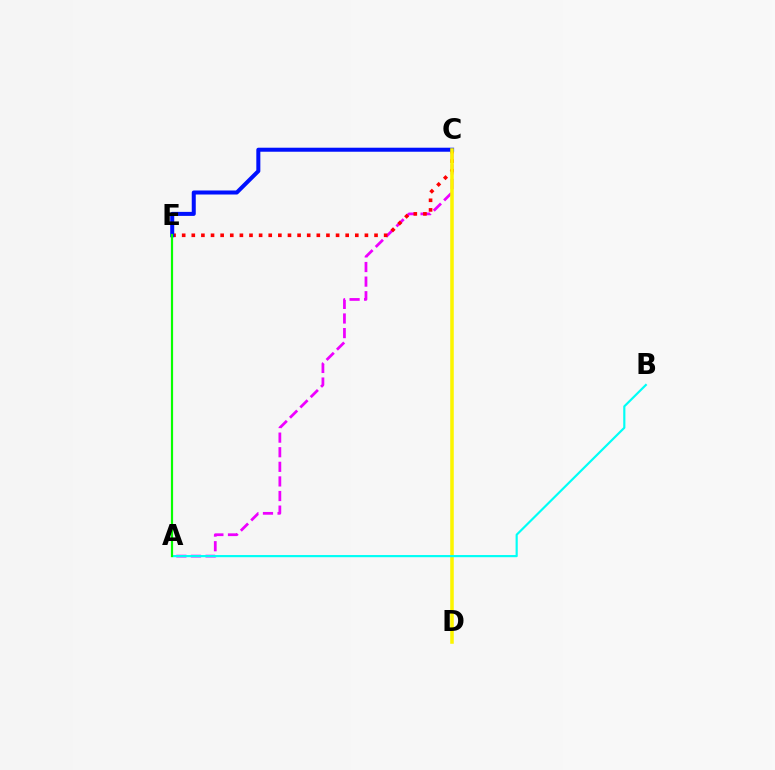{('A', 'C'): [{'color': '#ee00ff', 'line_style': 'dashed', 'thickness': 1.98}], ('C', 'E'): [{'color': '#ff0000', 'line_style': 'dotted', 'thickness': 2.61}, {'color': '#0010ff', 'line_style': 'solid', 'thickness': 2.89}], ('C', 'D'): [{'color': '#fcf500', 'line_style': 'solid', 'thickness': 2.55}], ('A', 'B'): [{'color': '#00fff6', 'line_style': 'solid', 'thickness': 1.56}], ('A', 'E'): [{'color': '#08ff00', 'line_style': 'solid', 'thickness': 1.58}]}